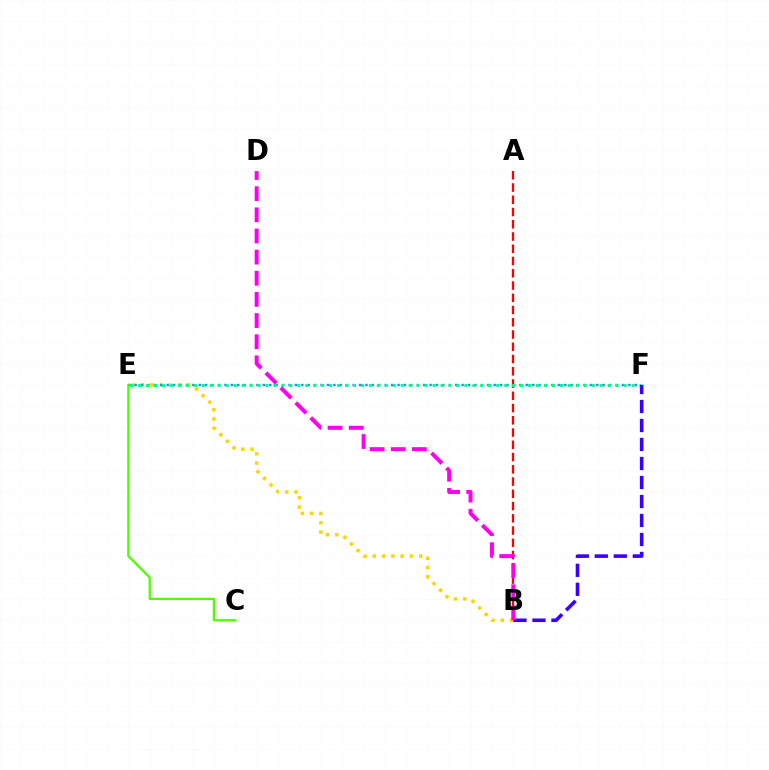{('A', 'B'): [{'color': '#ff0000', 'line_style': 'dashed', 'thickness': 1.66}], ('B', 'E'): [{'color': '#ffd500', 'line_style': 'dotted', 'thickness': 2.52}], ('E', 'F'): [{'color': '#009eff', 'line_style': 'dotted', 'thickness': 1.74}, {'color': '#00ff86', 'line_style': 'dotted', 'thickness': 2.16}], ('C', 'E'): [{'color': '#4fff00', 'line_style': 'solid', 'thickness': 1.65}], ('B', 'F'): [{'color': '#3700ff', 'line_style': 'dashed', 'thickness': 2.58}], ('B', 'D'): [{'color': '#ff00ed', 'line_style': 'dashed', 'thickness': 2.87}]}